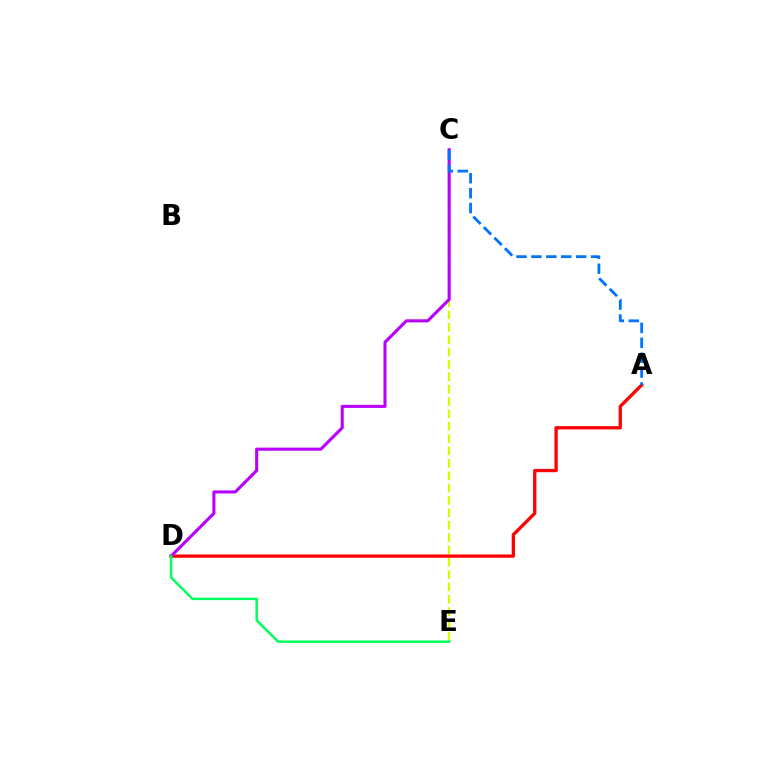{('C', 'E'): [{'color': '#d1ff00', 'line_style': 'dashed', 'thickness': 1.68}], ('A', 'D'): [{'color': '#ff0000', 'line_style': 'solid', 'thickness': 2.36}], ('C', 'D'): [{'color': '#b900ff', 'line_style': 'solid', 'thickness': 2.21}], ('A', 'C'): [{'color': '#0074ff', 'line_style': 'dashed', 'thickness': 2.02}], ('D', 'E'): [{'color': '#00ff5c', 'line_style': 'solid', 'thickness': 1.78}]}